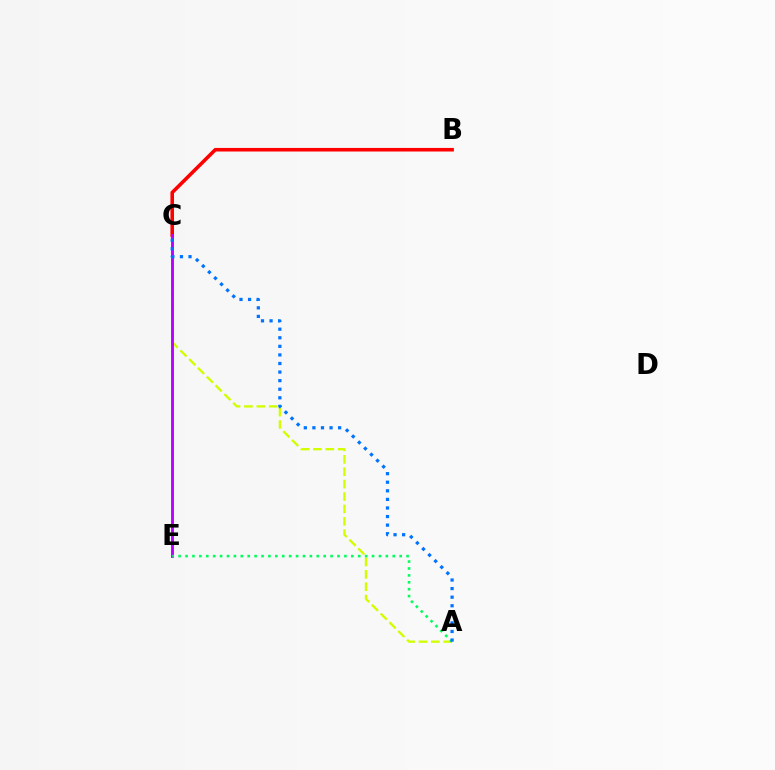{('B', 'C'): [{'color': '#ff0000', 'line_style': 'solid', 'thickness': 2.58}], ('A', 'C'): [{'color': '#d1ff00', 'line_style': 'dashed', 'thickness': 1.68}, {'color': '#0074ff', 'line_style': 'dotted', 'thickness': 2.33}], ('C', 'E'): [{'color': '#b900ff', 'line_style': 'solid', 'thickness': 2.08}], ('A', 'E'): [{'color': '#00ff5c', 'line_style': 'dotted', 'thickness': 1.88}]}